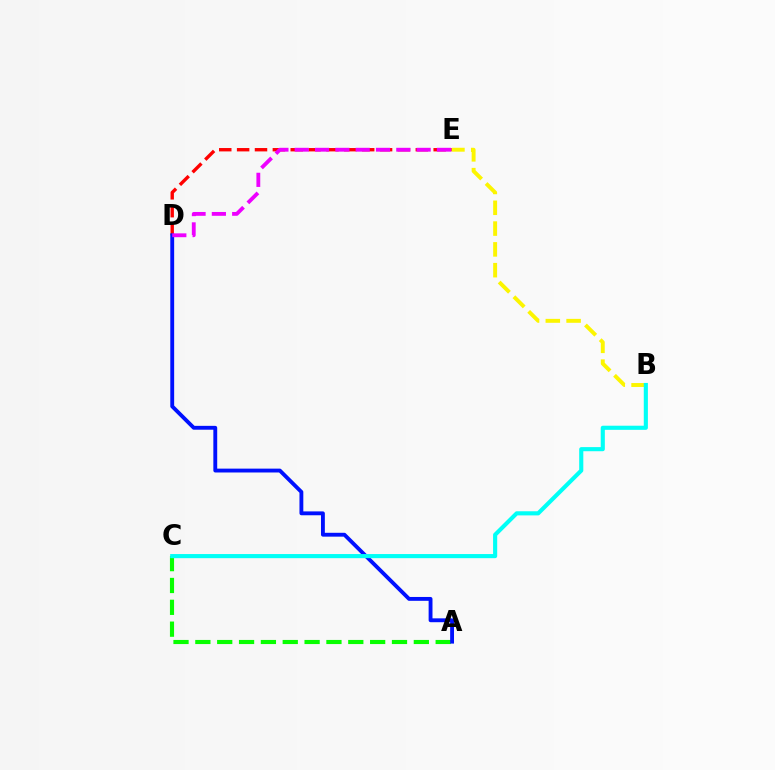{('D', 'E'): [{'color': '#ff0000', 'line_style': 'dashed', 'thickness': 2.43}, {'color': '#ee00ff', 'line_style': 'dashed', 'thickness': 2.76}], ('A', 'C'): [{'color': '#08ff00', 'line_style': 'dashed', 'thickness': 2.97}], ('A', 'D'): [{'color': '#0010ff', 'line_style': 'solid', 'thickness': 2.78}], ('B', 'E'): [{'color': '#fcf500', 'line_style': 'dashed', 'thickness': 2.83}], ('B', 'C'): [{'color': '#00fff6', 'line_style': 'solid', 'thickness': 2.96}]}